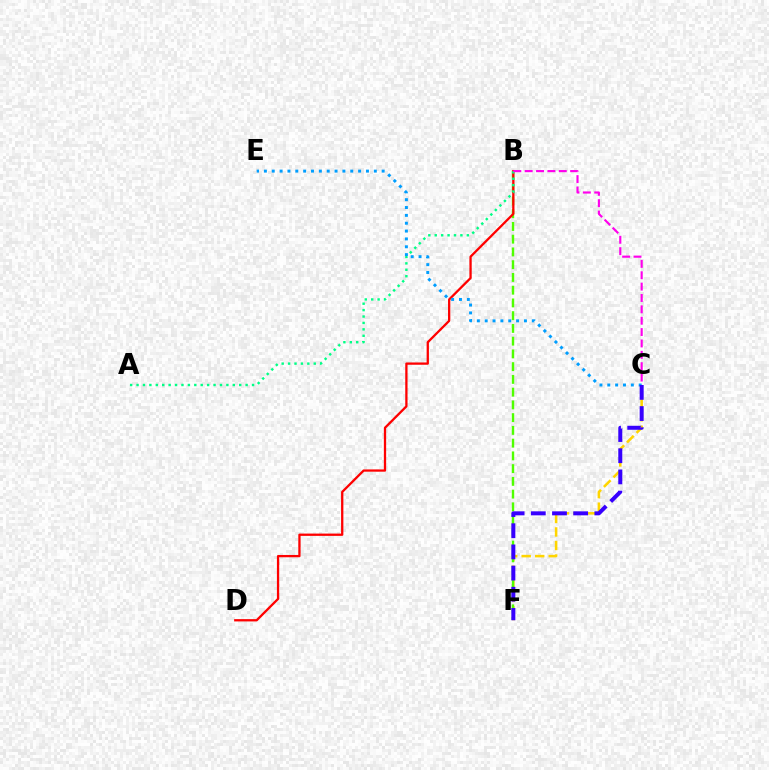{('C', 'F'): [{'color': '#ffd500', 'line_style': 'dashed', 'thickness': 1.84}, {'color': '#3700ff', 'line_style': 'dashed', 'thickness': 2.88}], ('B', 'F'): [{'color': '#4fff00', 'line_style': 'dashed', 'thickness': 1.73}], ('B', 'D'): [{'color': '#ff0000', 'line_style': 'solid', 'thickness': 1.65}], ('A', 'B'): [{'color': '#00ff86', 'line_style': 'dotted', 'thickness': 1.74}], ('B', 'C'): [{'color': '#ff00ed', 'line_style': 'dashed', 'thickness': 1.54}], ('C', 'E'): [{'color': '#009eff', 'line_style': 'dotted', 'thickness': 2.13}]}